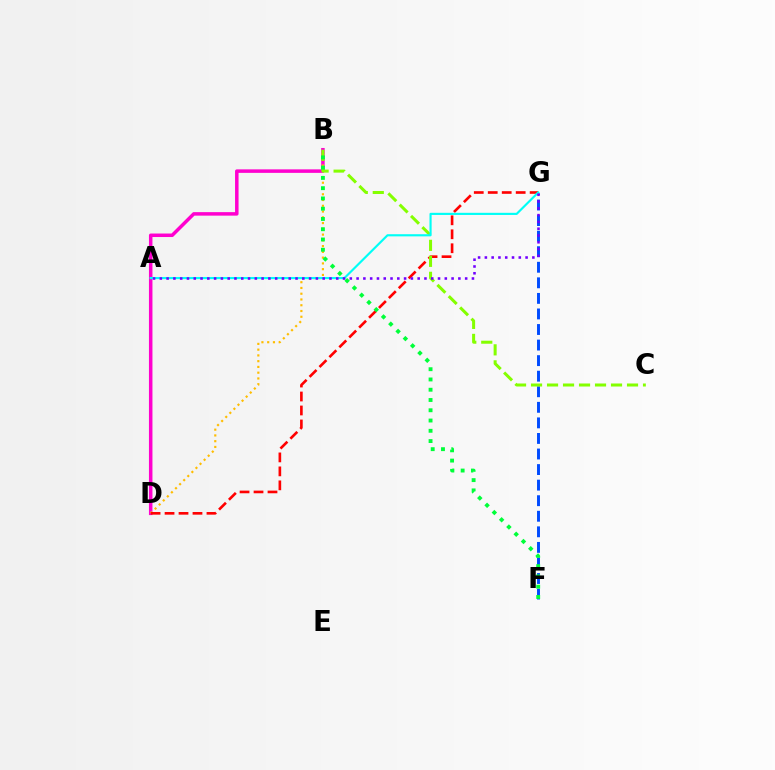{('F', 'G'): [{'color': '#004bff', 'line_style': 'dashed', 'thickness': 2.11}], ('B', 'D'): [{'color': '#ff00cf', 'line_style': 'solid', 'thickness': 2.52}, {'color': '#ffbd00', 'line_style': 'dotted', 'thickness': 1.57}], ('D', 'G'): [{'color': '#ff0000', 'line_style': 'dashed', 'thickness': 1.9}], ('B', 'C'): [{'color': '#84ff00', 'line_style': 'dashed', 'thickness': 2.17}], ('A', 'G'): [{'color': '#00fff6', 'line_style': 'solid', 'thickness': 1.55}, {'color': '#7200ff', 'line_style': 'dotted', 'thickness': 1.84}], ('B', 'F'): [{'color': '#00ff39', 'line_style': 'dotted', 'thickness': 2.79}]}